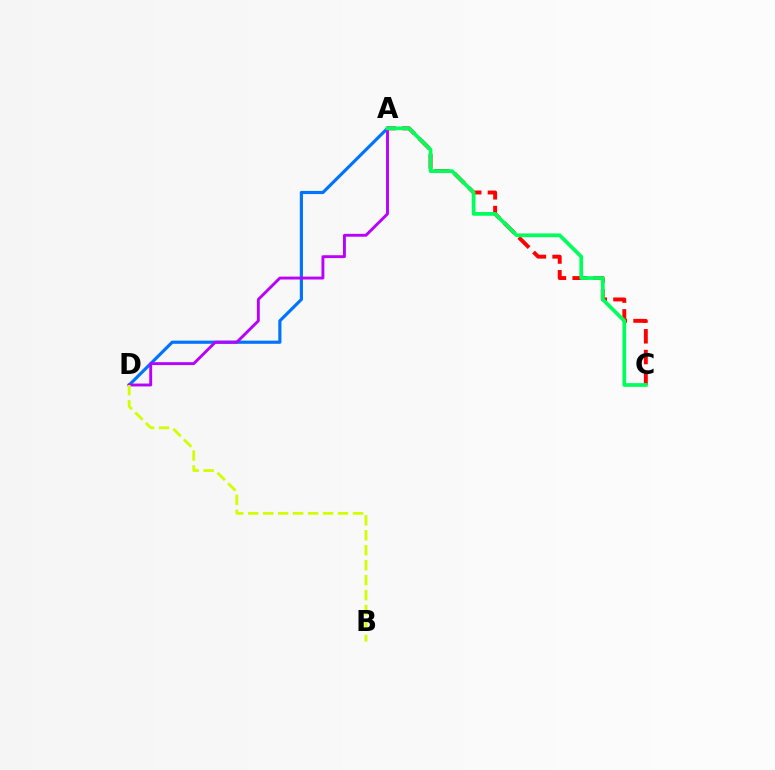{('A', 'D'): [{'color': '#0074ff', 'line_style': 'solid', 'thickness': 2.28}, {'color': '#b900ff', 'line_style': 'solid', 'thickness': 2.07}], ('A', 'C'): [{'color': '#ff0000', 'line_style': 'dashed', 'thickness': 2.82}, {'color': '#00ff5c', 'line_style': 'solid', 'thickness': 2.69}], ('B', 'D'): [{'color': '#d1ff00', 'line_style': 'dashed', 'thickness': 2.03}]}